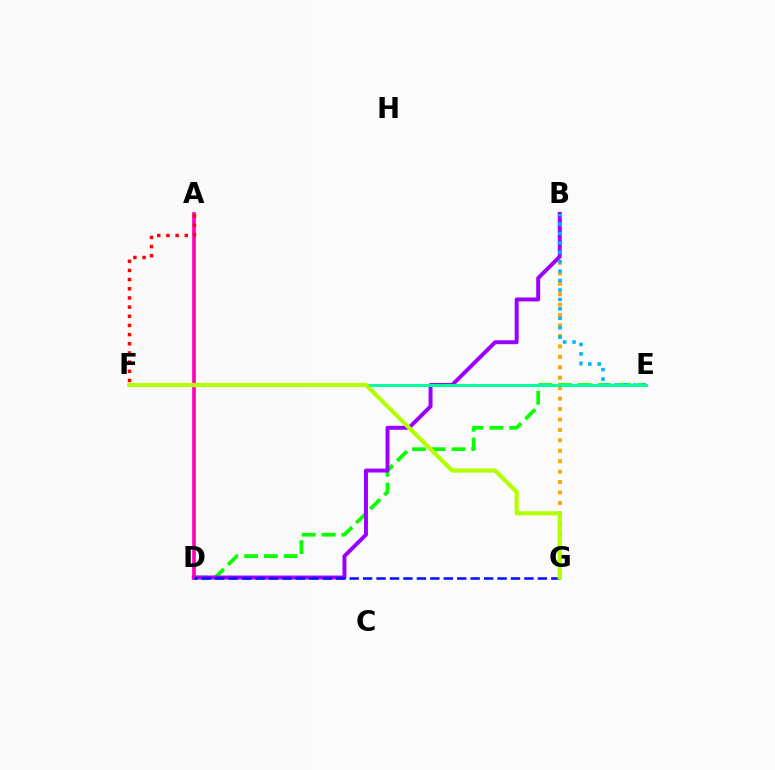{('B', 'G'): [{'color': '#ffa500', 'line_style': 'dotted', 'thickness': 2.84}], ('D', 'E'): [{'color': '#08ff00', 'line_style': 'dashed', 'thickness': 2.68}], ('B', 'D'): [{'color': '#9b00ff', 'line_style': 'solid', 'thickness': 2.84}], ('B', 'E'): [{'color': '#00b5ff', 'line_style': 'dotted', 'thickness': 2.56}], ('E', 'F'): [{'color': '#00ff9d', 'line_style': 'solid', 'thickness': 2.11}], ('A', 'D'): [{'color': '#ff00bd', 'line_style': 'solid', 'thickness': 2.63}], ('A', 'F'): [{'color': '#ff0000', 'line_style': 'dotted', 'thickness': 2.49}], ('D', 'G'): [{'color': '#0010ff', 'line_style': 'dashed', 'thickness': 1.83}], ('F', 'G'): [{'color': '#b3ff00', 'line_style': 'solid', 'thickness': 3.0}]}